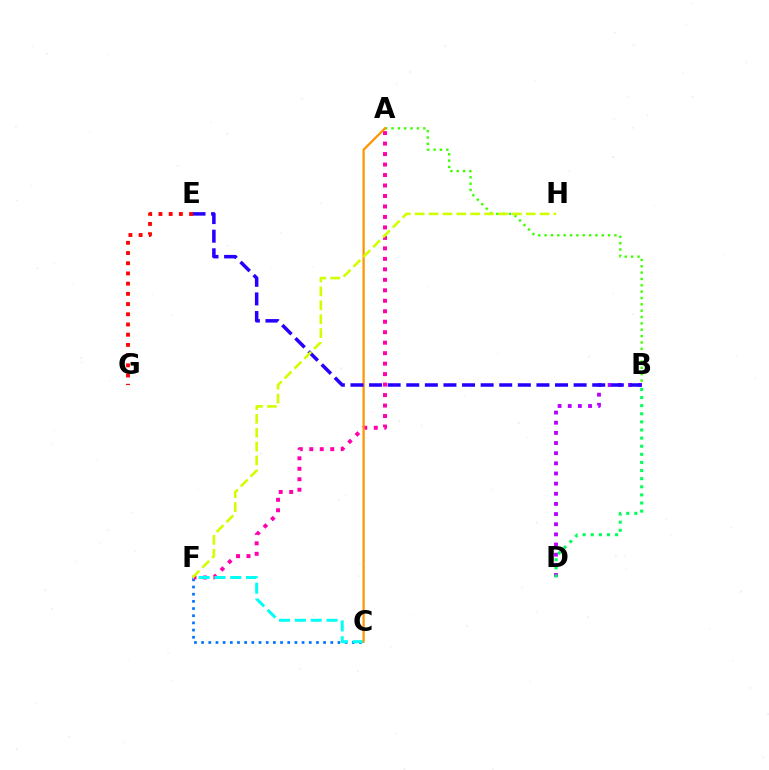{('C', 'F'): [{'color': '#0074ff', 'line_style': 'dotted', 'thickness': 1.95}, {'color': '#00fff6', 'line_style': 'dashed', 'thickness': 2.15}], ('A', 'F'): [{'color': '#ff00ac', 'line_style': 'dotted', 'thickness': 2.85}], ('A', 'B'): [{'color': '#3dff00', 'line_style': 'dotted', 'thickness': 1.73}], ('B', 'D'): [{'color': '#b900ff', 'line_style': 'dotted', 'thickness': 2.76}, {'color': '#00ff5c', 'line_style': 'dotted', 'thickness': 2.2}], ('A', 'C'): [{'color': '#ff9400', 'line_style': 'solid', 'thickness': 1.61}], ('B', 'E'): [{'color': '#2500ff', 'line_style': 'dashed', 'thickness': 2.53}], ('F', 'H'): [{'color': '#d1ff00', 'line_style': 'dashed', 'thickness': 1.89}], ('E', 'G'): [{'color': '#ff0000', 'line_style': 'dotted', 'thickness': 2.77}]}